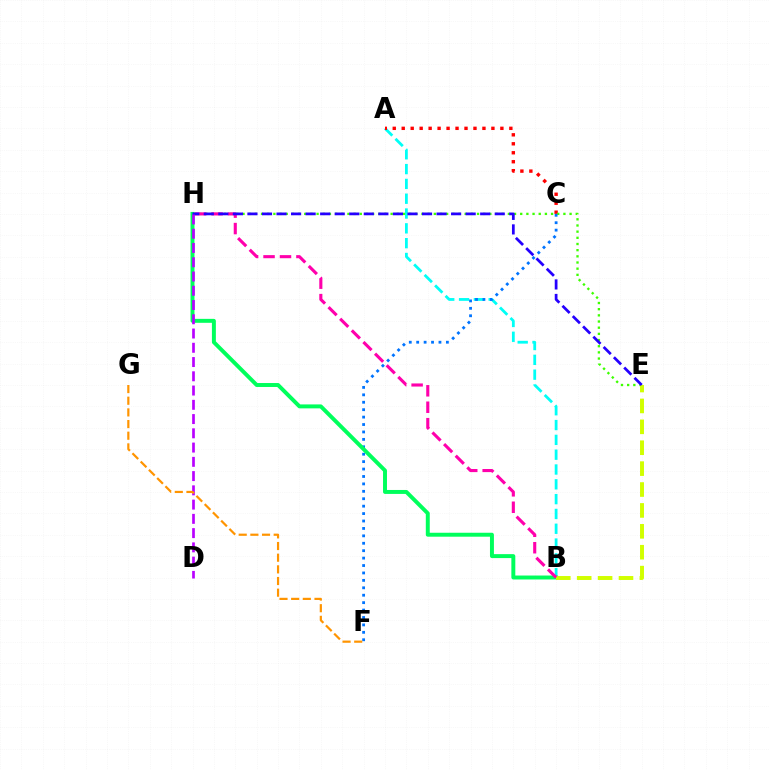{('A', 'B'): [{'color': '#00fff6', 'line_style': 'dashed', 'thickness': 2.01}], ('A', 'C'): [{'color': '#ff0000', 'line_style': 'dotted', 'thickness': 2.44}], ('E', 'H'): [{'color': '#3dff00', 'line_style': 'dotted', 'thickness': 1.68}, {'color': '#2500ff', 'line_style': 'dashed', 'thickness': 1.98}], ('C', 'F'): [{'color': '#0074ff', 'line_style': 'dotted', 'thickness': 2.02}], ('B', 'H'): [{'color': '#00ff5c', 'line_style': 'solid', 'thickness': 2.84}, {'color': '#ff00ac', 'line_style': 'dashed', 'thickness': 2.23}], ('B', 'E'): [{'color': '#d1ff00', 'line_style': 'dashed', 'thickness': 2.84}], ('D', 'H'): [{'color': '#b900ff', 'line_style': 'dashed', 'thickness': 1.94}], ('F', 'G'): [{'color': '#ff9400', 'line_style': 'dashed', 'thickness': 1.58}]}